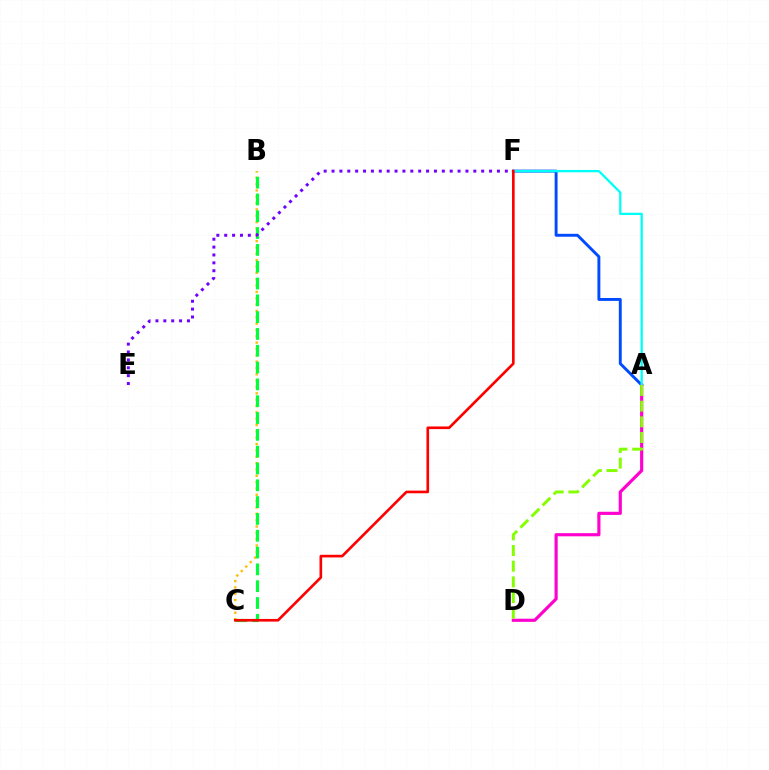{('B', 'C'): [{'color': '#ffbd00', 'line_style': 'dotted', 'thickness': 1.72}, {'color': '#00ff39', 'line_style': 'dashed', 'thickness': 2.28}], ('A', 'F'): [{'color': '#004bff', 'line_style': 'solid', 'thickness': 2.1}, {'color': '#00fff6', 'line_style': 'solid', 'thickness': 1.66}], ('A', 'D'): [{'color': '#ff00cf', 'line_style': 'solid', 'thickness': 2.27}, {'color': '#84ff00', 'line_style': 'dashed', 'thickness': 2.13}], ('E', 'F'): [{'color': '#7200ff', 'line_style': 'dotted', 'thickness': 2.14}], ('C', 'F'): [{'color': '#ff0000', 'line_style': 'solid', 'thickness': 1.91}]}